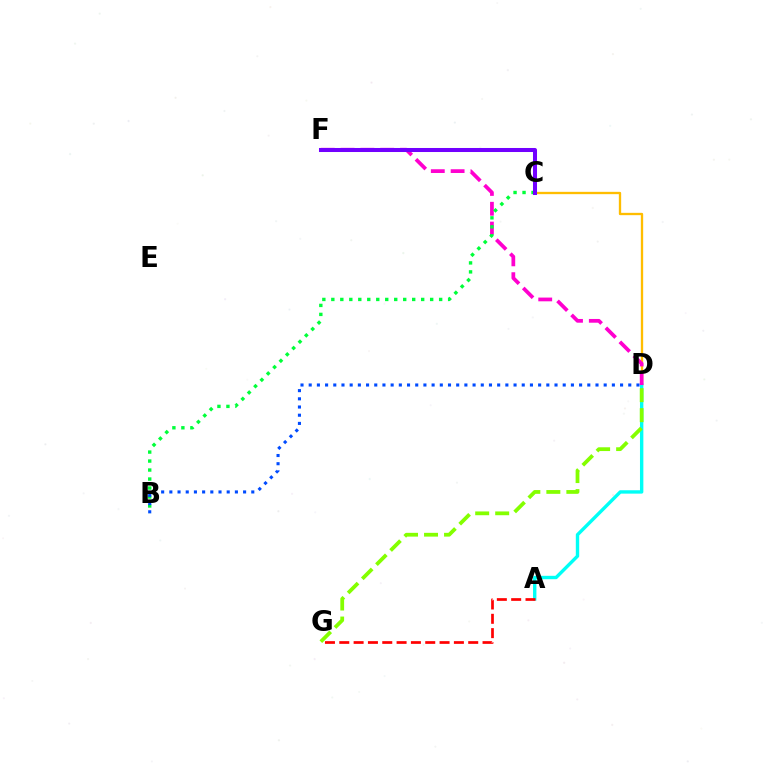{('C', 'D'): [{'color': '#ffbd00', 'line_style': 'solid', 'thickness': 1.67}], ('A', 'D'): [{'color': '#00fff6', 'line_style': 'solid', 'thickness': 2.44}], ('D', 'F'): [{'color': '#ff00cf', 'line_style': 'dashed', 'thickness': 2.69}], ('B', 'C'): [{'color': '#00ff39', 'line_style': 'dotted', 'thickness': 2.44}], ('C', 'F'): [{'color': '#7200ff', 'line_style': 'solid', 'thickness': 2.9}], ('A', 'G'): [{'color': '#ff0000', 'line_style': 'dashed', 'thickness': 1.95}], ('B', 'D'): [{'color': '#004bff', 'line_style': 'dotted', 'thickness': 2.23}], ('D', 'G'): [{'color': '#84ff00', 'line_style': 'dashed', 'thickness': 2.72}]}